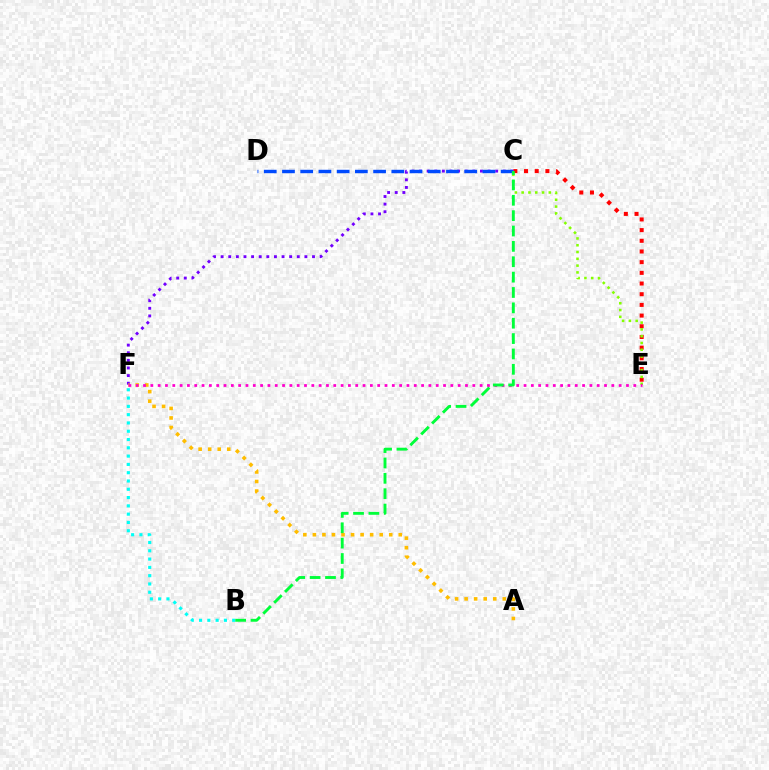{('C', 'F'): [{'color': '#7200ff', 'line_style': 'dotted', 'thickness': 2.07}], ('A', 'F'): [{'color': '#ffbd00', 'line_style': 'dotted', 'thickness': 2.59}], ('C', 'E'): [{'color': '#ff0000', 'line_style': 'dotted', 'thickness': 2.9}, {'color': '#84ff00', 'line_style': 'dotted', 'thickness': 1.84}], ('B', 'F'): [{'color': '#00fff6', 'line_style': 'dotted', 'thickness': 2.25}], ('E', 'F'): [{'color': '#ff00cf', 'line_style': 'dotted', 'thickness': 1.99}], ('C', 'D'): [{'color': '#004bff', 'line_style': 'dashed', 'thickness': 2.48}], ('B', 'C'): [{'color': '#00ff39', 'line_style': 'dashed', 'thickness': 2.09}]}